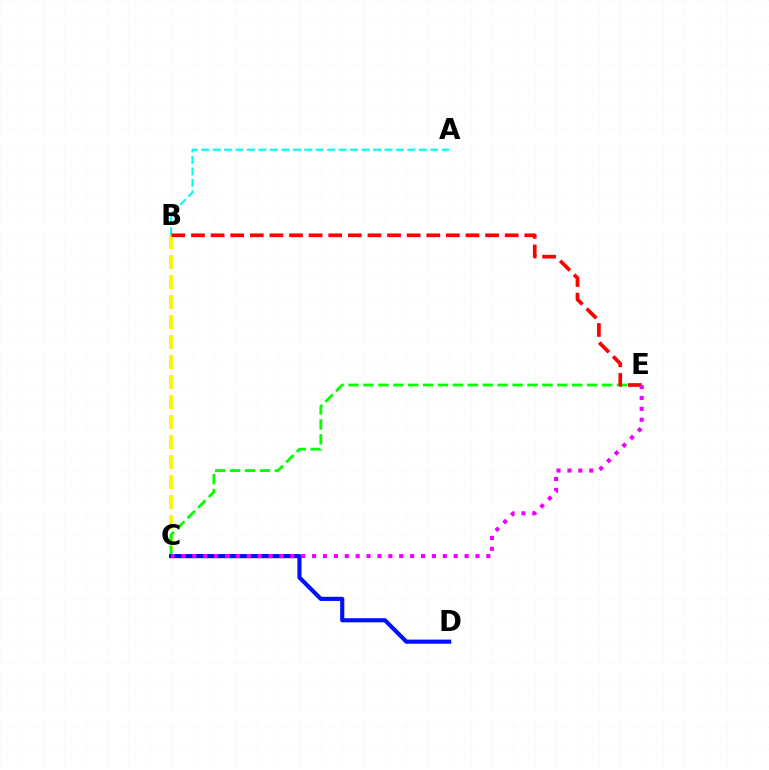{('B', 'C'): [{'color': '#fcf500', 'line_style': 'dashed', 'thickness': 2.72}], ('C', 'E'): [{'color': '#08ff00', 'line_style': 'dashed', 'thickness': 2.03}, {'color': '#ee00ff', 'line_style': 'dotted', 'thickness': 2.96}], ('C', 'D'): [{'color': '#0010ff', 'line_style': 'solid', 'thickness': 2.98}], ('A', 'B'): [{'color': '#00fff6', 'line_style': 'dashed', 'thickness': 1.56}], ('B', 'E'): [{'color': '#ff0000', 'line_style': 'dashed', 'thickness': 2.66}]}